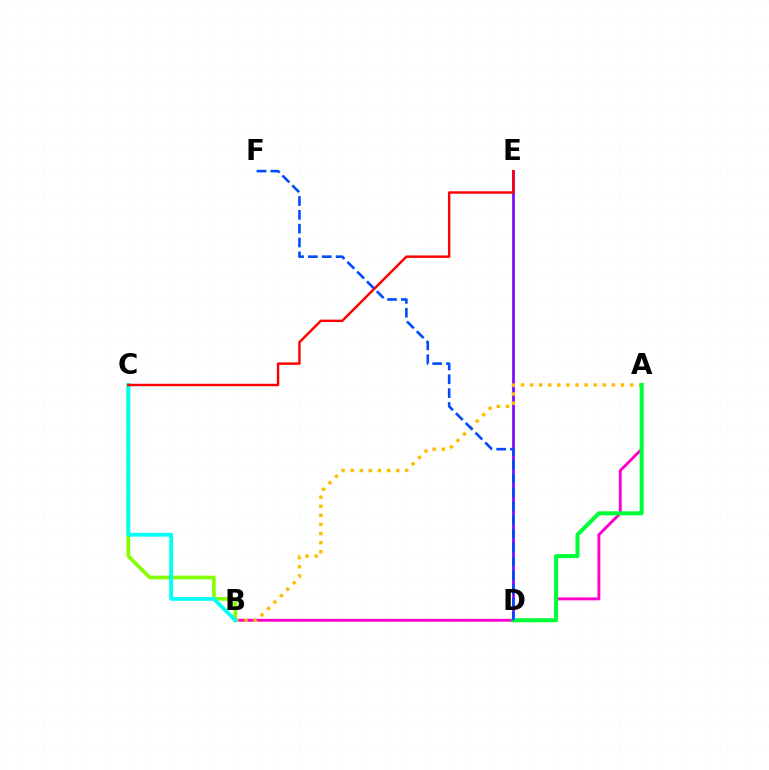{('B', 'C'): [{'color': '#84ff00', 'line_style': 'solid', 'thickness': 2.65}, {'color': '#00fff6', 'line_style': 'solid', 'thickness': 2.74}], ('D', 'E'): [{'color': '#7200ff', 'line_style': 'solid', 'thickness': 1.88}], ('A', 'B'): [{'color': '#ff00cf', 'line_style': 'solid', 'thickness': 2.1}, {'color': '#ffbd00', 'line_style': 'dotted', 'thickness': 2.47}], ('A', 'D'): [{'color': '#00ff39', 'line_style': 'solid', 'thickness': 2.91}], ('C', 'E'): [{'color': '#ff0000', 'line_style': 'solid', 'thickness': 1.76}], ('D', 'F'): [{'color': '#004bff', 'line_style': 'dashed', 'thickness': 1.88}]}